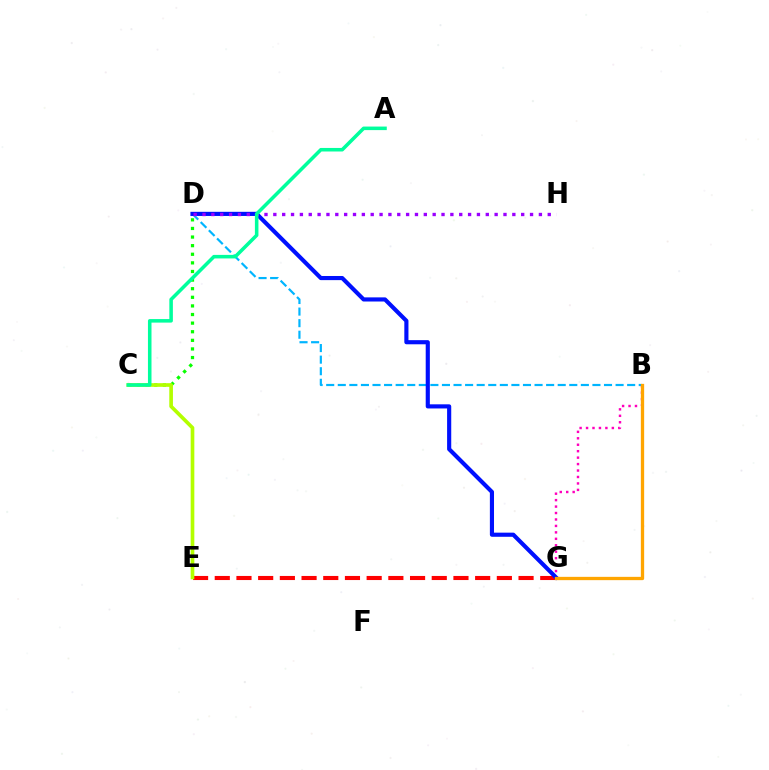{('B', 'G'): [{'color': '#ff00bd', 'line_style': 'dotted', 'thickness': 1.75}, {'color': '#ffa500', 'line_style': 'solid', 'thickness': 2.38}], ('E', 'G'): [{'color': '#ff0000', 'line_style': 'dashed', 'thickness': 2.95}], ('B', 'D'): [{'color': '#00b5ff', 'line_style': 'dashed', 'thickness': 1.57}], ('C', 'D'): [{'color': '#08ff00', 'line_style': 'dotted', 'thickness': 2.34}], ('D', 'G'): [{'color': '#0010ff', 'line_style': 'solid', 'thickness': 2.98}], ('C', 'E'): [{'color': '#b3ff00', 'line_style': 'solid', 'thickness': 2.64}], ('D', 'H'): [{'color': '#9b00ff', 'line_style': 'dotted', 'thickness': 2.41}], ('A', 'C'): [{'color': '#00ff9d', 'line_style': 'solid', 'thickness': 2.55}]}